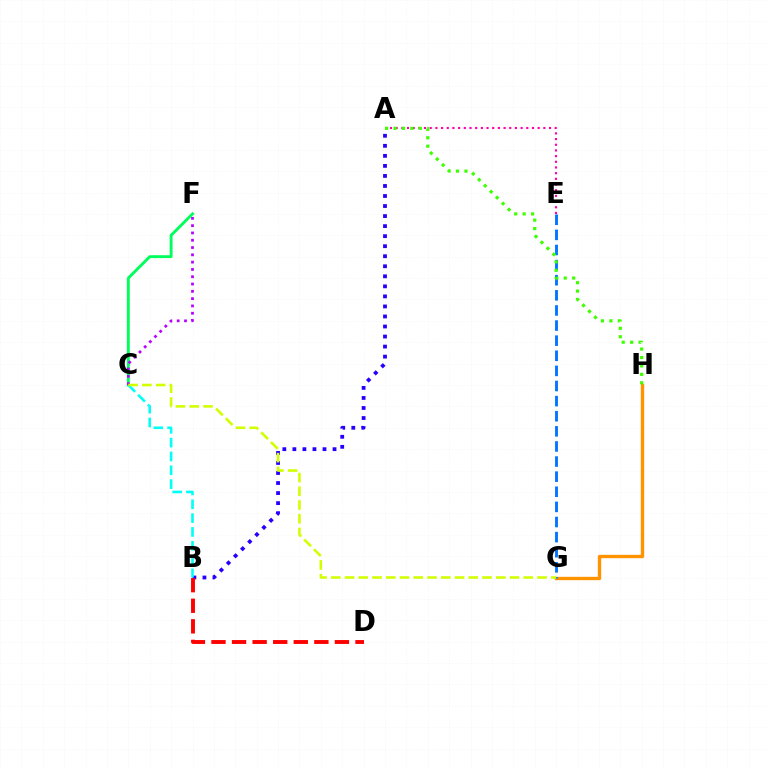{('A', 'E'): [{'color': '#ff00ac', 'line_style': 'dotted', 'thickness': 1.54}], ('A', 'B'): [{'color': '#2500ff', 'line_style': 'dotted', 'thickness': 2.73}], ('G', 'H'): [{'color': '#ff9400', 'line_style': 'solid', 'thickness': 2.42}], ('E', 'G'): [{'color': '#0074ff', 'line_style': 'dashed', 'thickness': 2.05}], ('C', 'F'): [{'color': '#00ff5c', 'line_style': 'solid', 'thickness': 2.09}, {'color': '#b900ff', 'line_style': 'dotted', 'thickness': 1.98}], ('B', 'C'): [{'color': '#00fff6', 'line_style': 'dashed', 'thickness': 1.88}], ('C', 'G'): [{'color': '#d1ff00', 'line_style': 'dashed', 'thickness': 1.87}], ('A', 'H'): [{'color': '#3dff00', 'line_style': 'dotted', 'thickness': 2.29}], ('B', 'D'): [{'color': '#ff0000', 'line_style': 'dashed', 'thickness': 2.8}]}